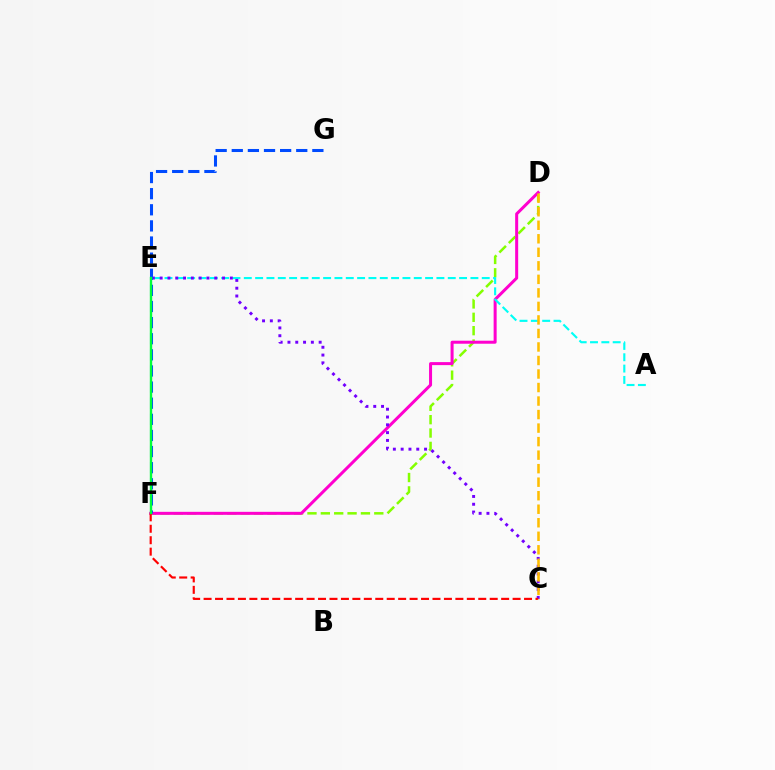{('D', 'F'): [{'color': '#84ff00', 'line_style': 'dashed', 'thickness': 1.82}, {'color': '#ff00cf', 'line_style': 'solid', 'thickness': 2.17}], ('A', 'E'): [{'color': '#00fff6', 'line_style': 'dashed', 'thickness': 1.54}], ('C', 'E'): [{'color': '#7200ff', 'line_style': 'dotted', 'thickness': 2.12}], ('F', 'G'): [{'color': '#004bff', 'line_style': 'dashed', 'thickness': 2.19}], ('C', 'F'): [{'color': '#ff0000', 'line_style': 'dashed', 'thickness': 1.55}], ('E', 'F'): [{'color': '#00ff39', 'line_style': 'solid', 'thickness': 1.71}], ('C', 'D'): [{'color': '#ffbd00', 'line_style': 'dashed', 'thickness': 1.84}]}